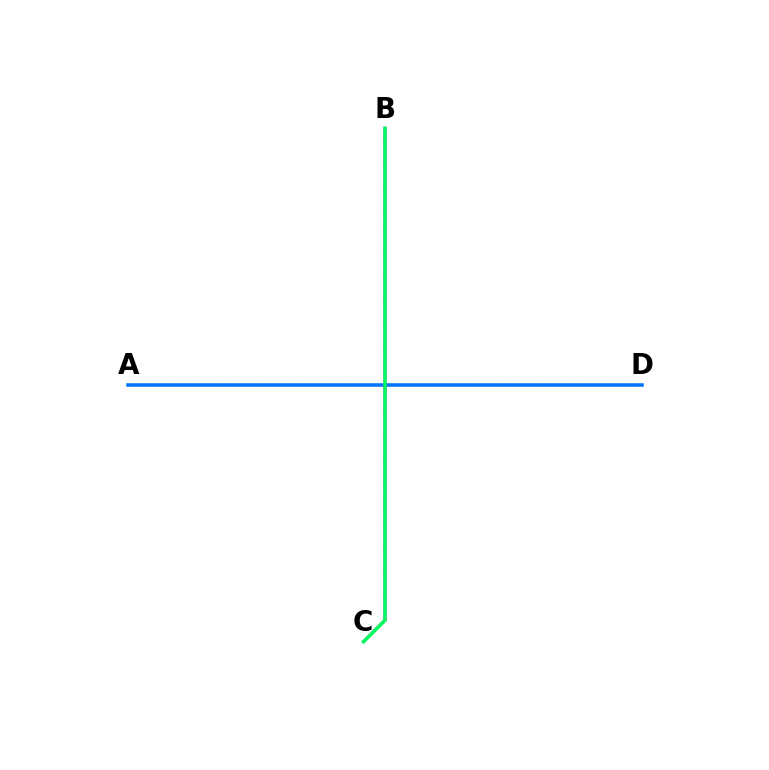{('A', 'D'): [{'color': '#d1ff00', 'line_style': 'dashed', 'thickness': 1.73}, {'color': '#0074ff', 'line_style': 'solid', 'thickness': 2.55}], ('B', 'C'): [{'color': '#ff0000', 'line_style': 'dashed', 'thickness': 1.68}, {'color': '#b900ff', 'line_style': 'solid', 'thickness': 2.18}, {'color': '#00ff5c', 'line_style': 'solid', 'thickness': 2.5}]}